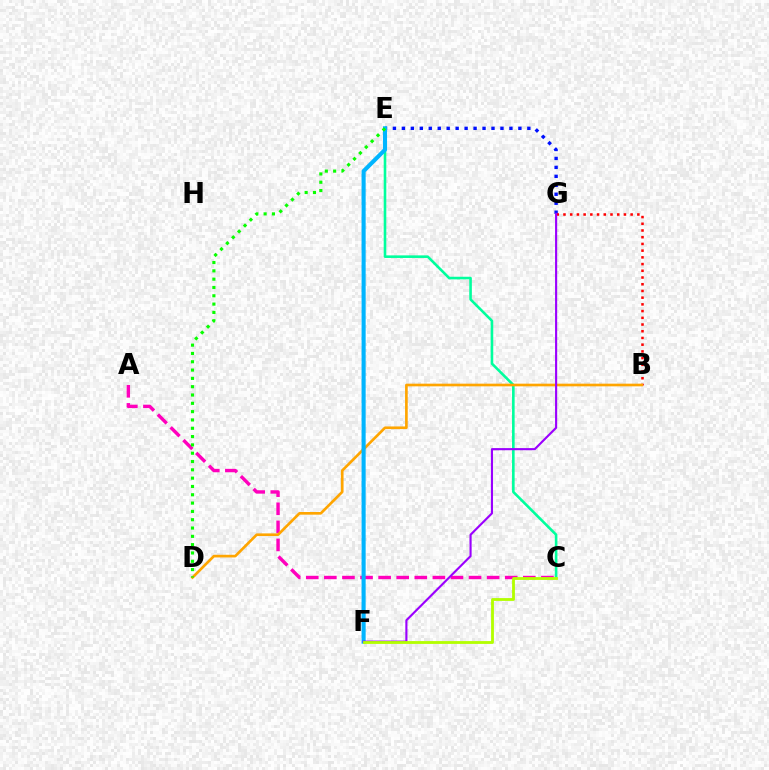{('C', 'E'): [{'color': '#00ff9d', 'line_style': 'solid', 'thickness': 1.87}], ('E', 'G'): [{'color': '#0010ff', 'line_style': 'dotted', 'thickness': 2.44}], ('B', 'G'): [{'color': '#ff0000', 'line_style': 'dotted', 'thickness': 1.82}], ('A', 'C'): [{'color': '#ff00bd', 'line_style': 'dashed', 'thickness': 2.46}], ('B', 'D'): [{'color': '#ffa500', 'line_style': 'solid', 'thickness': 1.92}], ('E', 'F'): [{'color': '#00b5ff', 'line_style': 'solid', 'thickness': 2.94}], ('F', 'G'): [{'color': '#9b00ff', 'line_style': 'solid', 'thickness': 1.53}], ('D', 'E'): [{'color': '#08ff00', 'line_style': 'dotted', 'thickness': 2.26}], ('C', 'F'): [{'color': '#b3ff00', 'line_style': 'solid', 'thickness': 2.03}]}